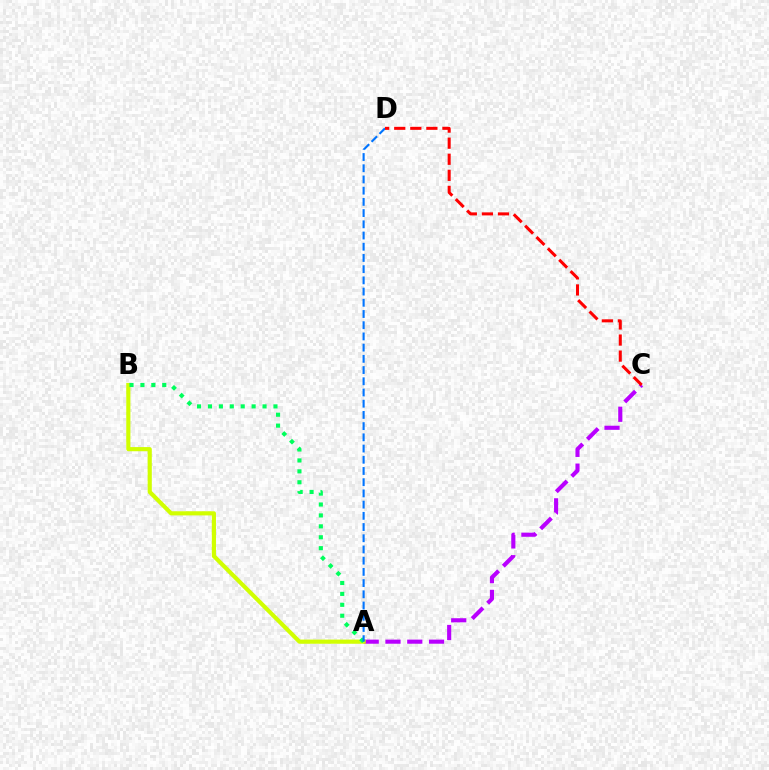{('A', 'C'): [{'color': '#b900ff', 'line_style': 'dashed', 'thickness': 2.96}], ('A', 'B'): [{'color': '#d1ff00', 'line_style': 'solid', 'thickness': 2.99}, {'color': '#00ff5c', 'line_style': 'dotted', 'thickness': 2.97}], ('A', 'D'): [{'color': '#0074ff', 'line_style': 'dashed', 'thickness': 1.52}], ('C', 'D'): [{'color': '#ff0000', 'line_style': 'dashed', 'thickness': 2.18}]}